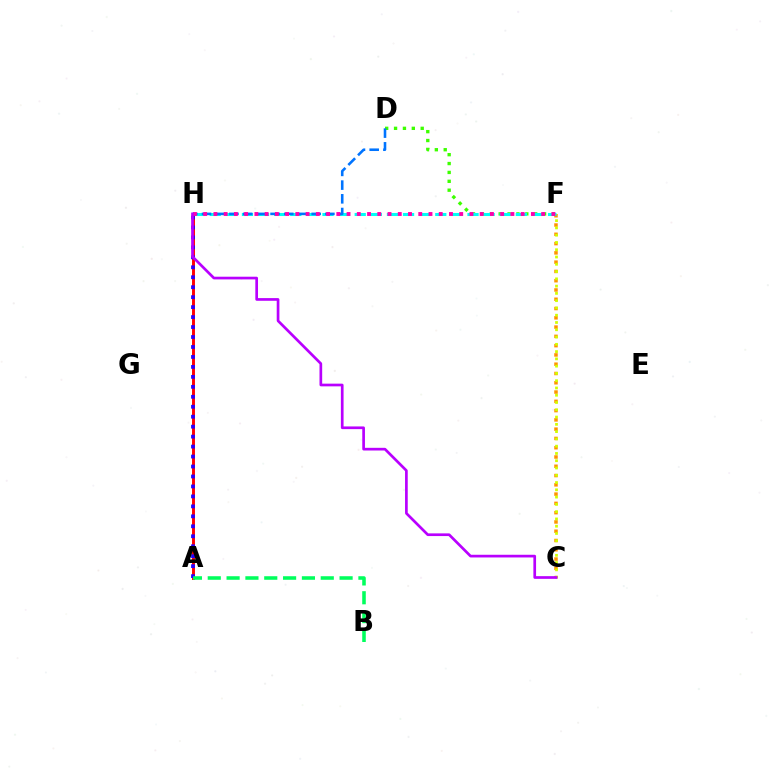{('D', 'F'): [{'color': '#3dff00', 'line_style': 'dotted', 'thickness': 2.41}], ('C', 'F'): [{'color': '#ff9400', 'line_style': 'dotted', 'thickness': 2.52}, {'color': '#d1ff00', 'line_style': 'dotted', 'thickness': 1.98}], ('F', 'H'): [{'color': '#00fff6', 'line_style': 'dashed', 'thickness': 2.19}, {'color': '#ff00ac', 'line_style': 'dotted', 'thickness': 2.78}], ('A', 'H'): [{'color': '#ff0000', 'line_style': 'solid', 'thickness': 2.11}, {'color': '#2500ff', 'line_style': 'dotted', 'thickness': 2.71}], ('D', 'H'): [{'color': '#0074ff', 'line_style': 'dashed', 'thickness': 1.86}], ('A', 'B'): [{'color': '#00ff5c', 'line_style': 'dashed', 'thickness': 2.56}], ('C', 'H'): [{'color': '#b900ff', 'line_style': 'solid', 'thickness': 1.94}]}